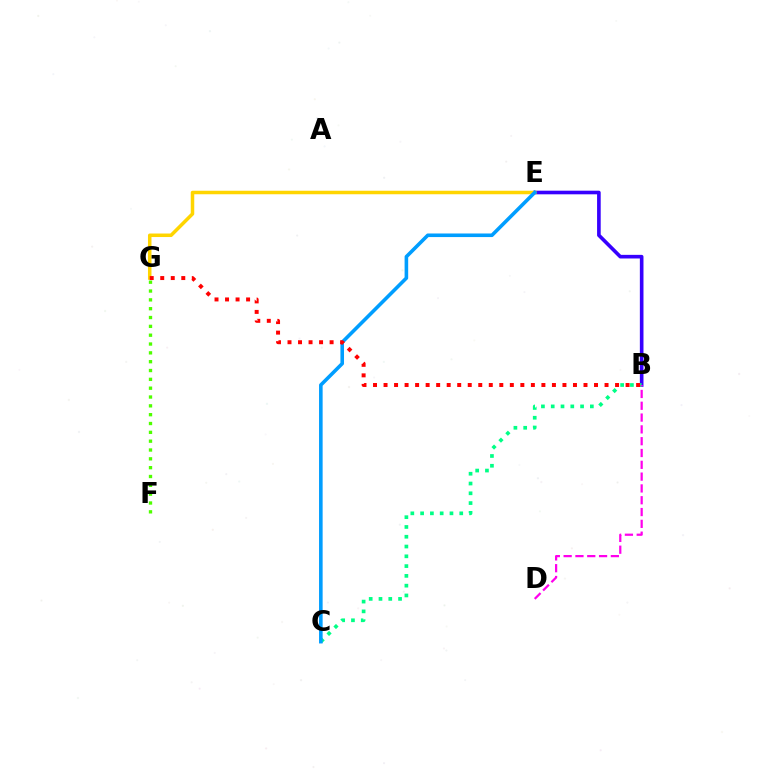{('B', 'E'): [{'color': '#3700ff', 'line_style': 'solid', 'thickness': 2.61}], ('E', 'G'): [{'color': '#ffd500', 'line_style': 'solid', 'thickness': 2.53}], ('B', 'C'): [{'color': '#00ff86', 'line_style': 'dotted', 'thickness': 2.66}], ('C', 'E'): [{'color': '#009eff', 'line_style': 'solid', 'thickness': 2.58}], ('B', 'G'): [{'color': '#ff0000', 'line_style': 'dotted', 'thickness': 2.86}], ('B', 'D'): [{'color': '#ff00ed', 'line_style': 'dashed', 'thickness': 1.6}], ('F', 'G'): [{'color': '#4fff00', 'line_style': 'dotted', 'thickness': 2.4}]}